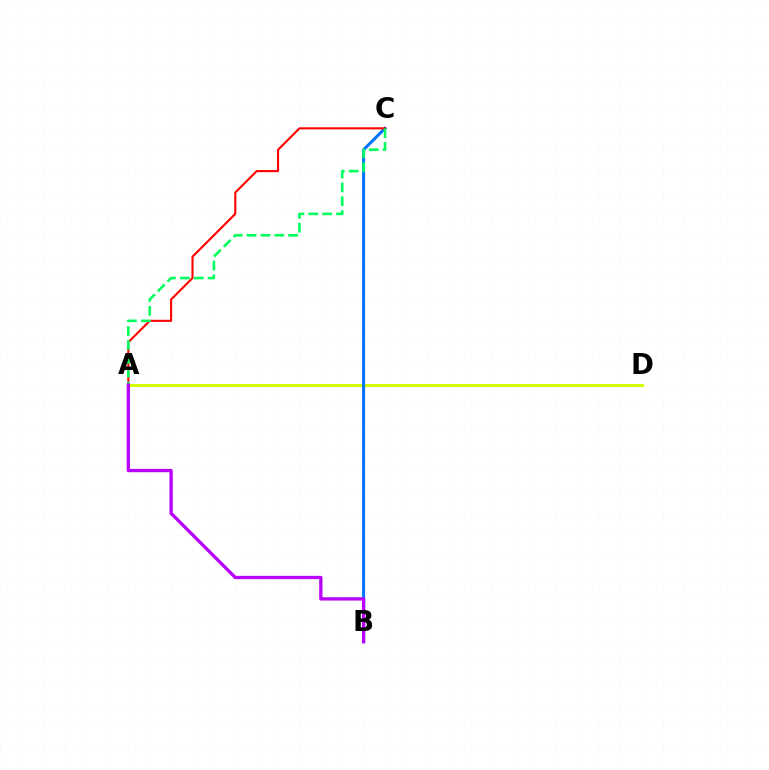{('A', 'D'): [{'color': '#d1ff00', 'line_style': 'solid', 'thickness': 2.18}], ('B', 'C'): [{'color': '#0074ff', 'line_style': 'solid', 'thickness': 2.18}], ('A', 'C'): [{'color': '#ff0000', 'line_style': 'solid', 'thickness': 1.51}, {'color': '#00ff5c', 'line_style': 'dashed', 'thickness': 1.88}], ('A', 'B'): [{'color': '#b900ff', 'line_style': 'solid', 'thickness': 2.37}]}